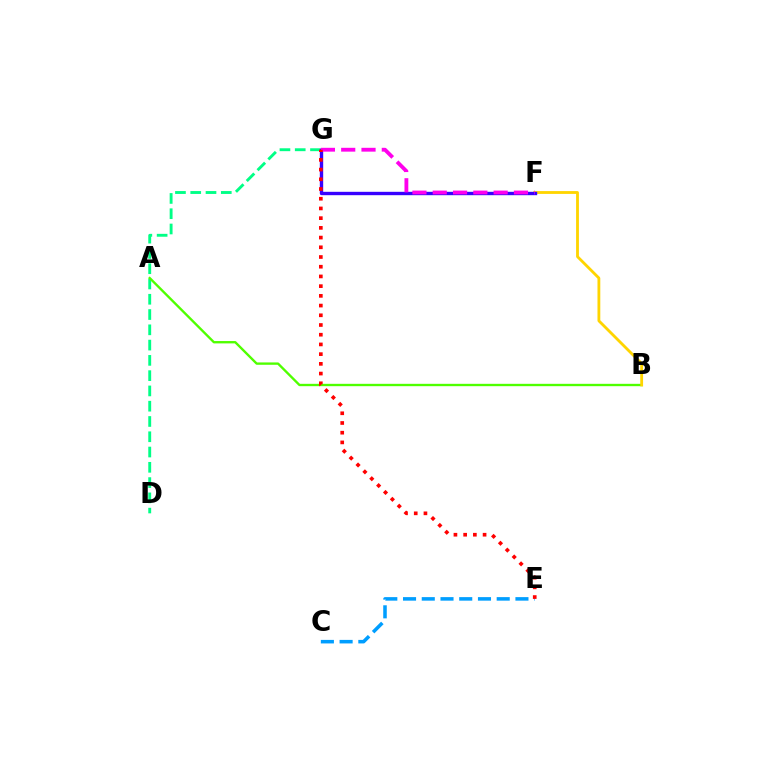{('C', 'E'): [{'color': '#009eff', 'line_style': 'dashed', 'thickness': 2.55}], ('D', 'G'): [{'color': '#00ff86', 'line_style': 'dashed', 'thickness': 2.08}], ('A', 'B'): [{'color': '#4fff00', 'line_style': 'solid', 'thickness': 1.7}], ('B', 'F'): [{'color': '#ffd500', 'line_style': 'solid', 'thickness': 2.03}], ('F', 'G'): [{'color': '#3700ff', 'line_style': 'solid', 'thickness': 2.43}, {'color': '#ff00ed', 'line_style': 'dashed', 'thickness': 2.76}], ('E', 'G'): [{'color': '#ff0000', 'line_style': 'dotted', 'thickness': 2.64}]}